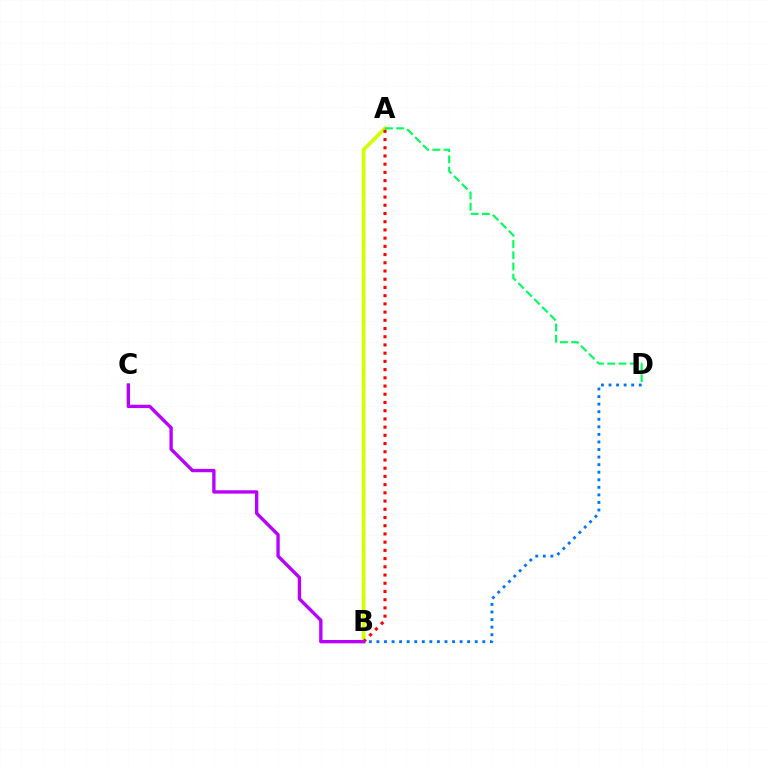{('B', 'D'): [{'color': '#0074ff', 'line_style': 'dotted', 'thickness': 2.05}], ('A', 'B'): [{'color': '#d1ff00', 'line_style': 'solid', 'thickness': 2.65}, {'color': '#ff0000', 'line_style': 'dotted', 'thickness': 2.23}], ('A', 'D'): [{'color': '#00ff5c', 'line_style': 'dashed', 'thickness': 1.53}], ('B', 'C'): [{'color': '#b900ff', 'line_style': 'solid', 'thickness': 2.41}]}